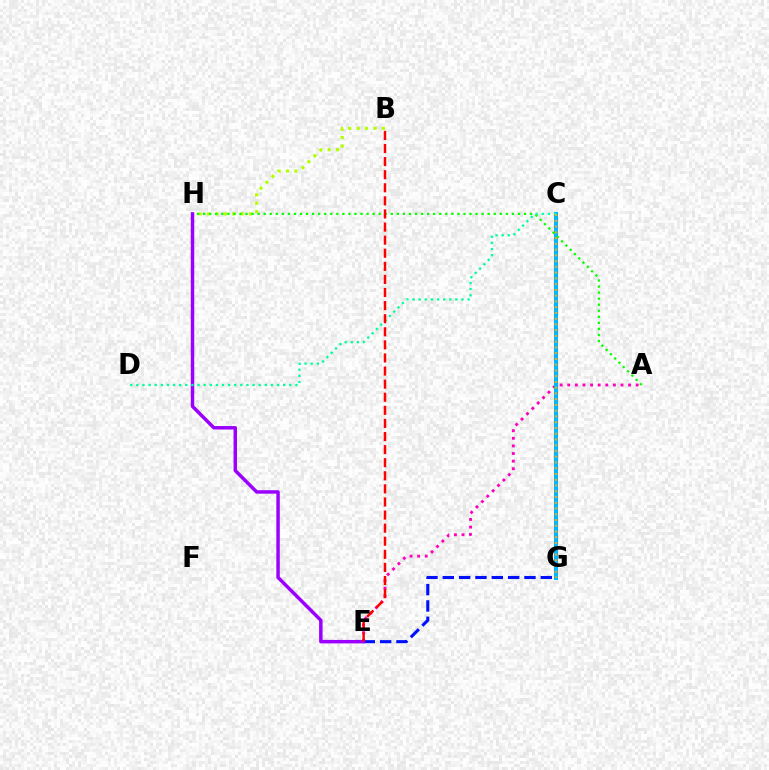{('A', 'E'): [{'color': '#ff00bd', 'line_style': 'dotted', 'thickness': 2.07}], ('B', 'H'): [{'color': '#b3ff00', 'line_style': 'dotted', 'thickness': 2.28}], ('E', 'G'): [{'color': '#0010ff', 'line_style': 'dashed', 'thickness': 2.22}], ('C', 'G'): [{'color': '#00b5ff', 'line_style': 'solid', 'thickness': 2.9}, {'color': '#ffa500', 'line_style': 'dotted', 'thickness': 1.56}], ('A', 'H'): [{'color': '#08ff00', 'line_style': 'dotted', 'thickness': 1.64}], ('E', 'H'): [{'color': '#9b00ff', 'line_style': 'solid', 'thickness': 2.5}], ('C', 'D'): [{'color': '#00ff9d', 'line_style': 'dotted', 'thickness': 1.66}], ('B', 'E'): [{'color': '#ff0000', 'line_style': 'dashed', 'thickness': 1.78}]}